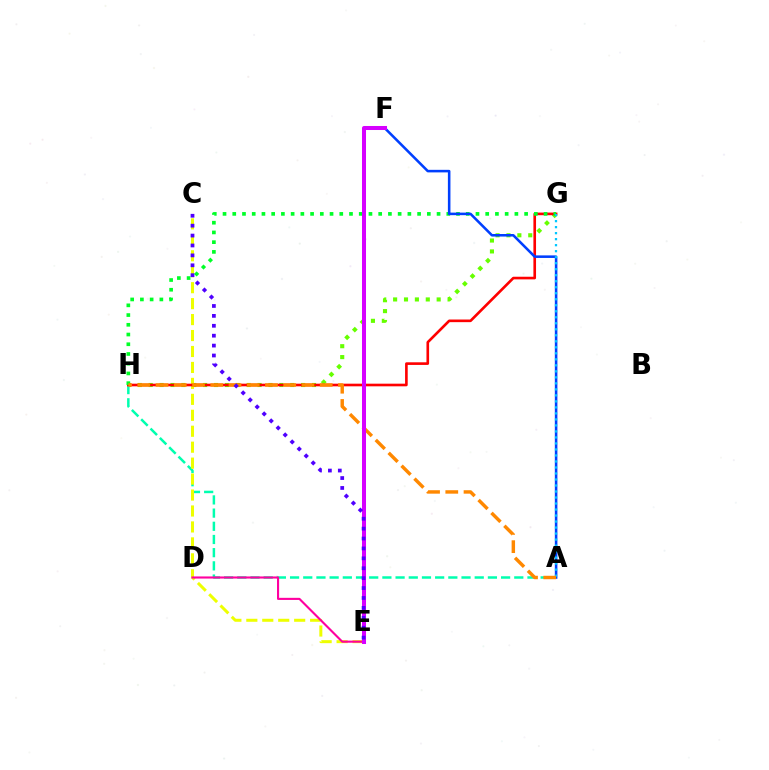{('G', 'H'): [{'color': '#66ff00', 'line_style': 'dotted', 'thickness': 2.96}, {'color': '#ff0000', 'line_style': 'solid', 'thickness': 1.9}, {'color': '#00ff27', 'line_style': 'dotted', 'thickness': 2.64}], ('A', 'H'): [{'color': '#00ffaf', 'line_style': 'dashed', 'thickness': 1.79}, {'color': '#ff8800', 'line_style': 'dashed', 'thickness': 2.48}], ('C', 'E'): [{'color': '#eeff00', 'line_style': 'dashed', 'thickness': 2.17}, {'color': '#4f00ff', 'line_style': 'dotted', 'thickness': 2.69}], ('D', 'E'): [{'color': '#ff00a0', 'line_style': 'solid', 'thickness': 1.52}], ('A', 'F'): [{'color': '#003fff', 'line_style': 'solid', 'thickness': 1.84}], ('A', 'G'): [{'color': '#00c7ff', 'line_style': 'dotted', 'thickness': 1.63}], ('E', 'F'): [{'color': '#d600ff', 'line_style': 'solid', 'thickness': 2.89}]}